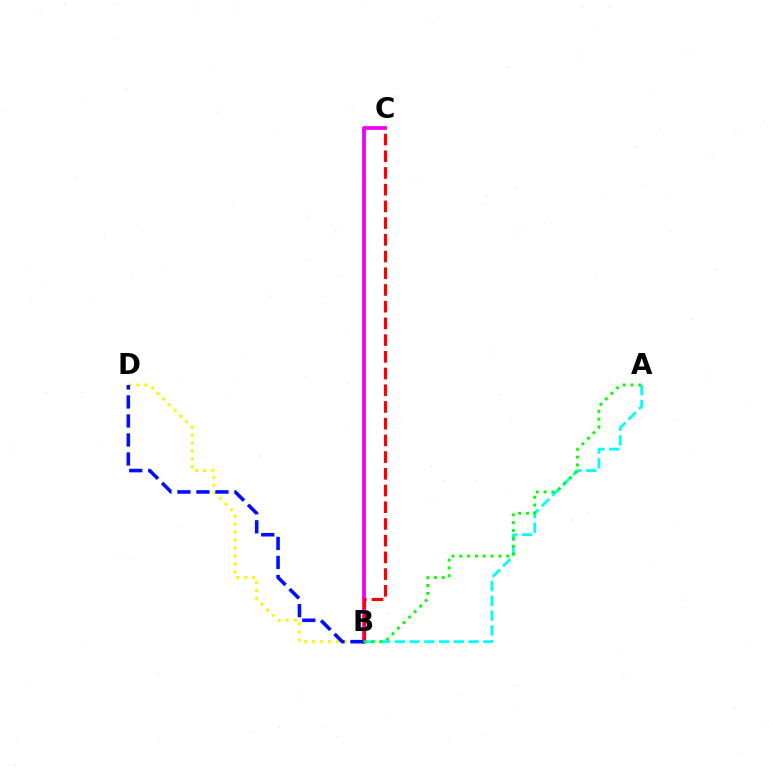{('A', 'B'): [{'color': '#00fff6', 'line_style': 'dashed', 'thickness': 2.01}, {'color': '#08ff00', 'line_style': 'dotted', 'thickness': 2.12}], ('B', 'D'): [{'color': '#fcf500', 'line_style': 'dotted', 'thickness': 2.16}, {'color': '#0010ff', 'line_style': 'dashed', 'thickness': 2.58}], ('B', 'C'): [{'color': '#ee00ff', 'line_style': 'solid', 'thickness': 2.71}, {'color': '#ff0000', 'line_style': 'dashed', 'thickness': 2.27}]}